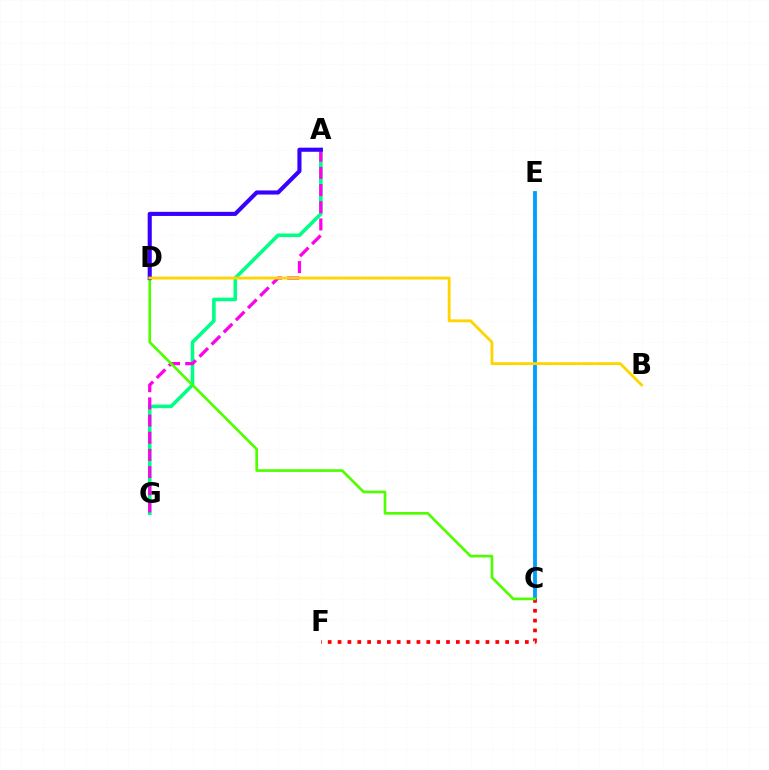{('A', 'G'): [{'color': '#00ff86', 'line_style': 'solid', 'thickness': 2.59}, {'color': '#ff00ed', 'line_style': 'dashed', 'thickness': 2.33}], ('C', 'E'): [{'color': '#009eff', 'line_style': 'solid', 'thickness': 2.75}], ('C', 'F'): [{'color': '#ff0000', 'line_style': 'dotted', 'thickness': 2.68}], ('C', 'D'): [{'color': '#4fff00', 'line_style': 'solid', 'thickness': 1.93}], ('A', 'D'): [{'color': '#3700ff', 'line_style': 'solid', 'thickness': 2.96}], ('B', 'D'): [{'color': '#ffd500', 'line_style': 'solid', 'thickness': 2.04}]}